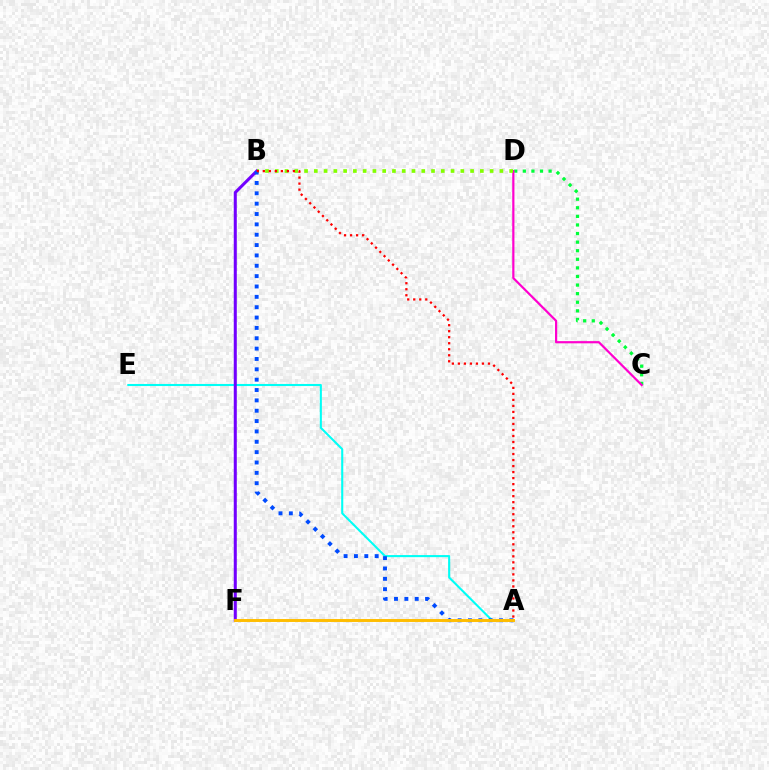{('C', 'D'): [{'color': '#00ff39', 'line_style': 'dotted', 'thickness': 2.33}, {'color': '#ff00cf', 'line_style': 'solid', 'thickness': 1.58}], ('B', 'D'): [{'color': '#84ff00', 'line_style': 'dotted', 'thickness': 2.65}], ('A', 'E'): [{'color': '#00fff6', 'line_style': 'solid', 'thickness': 1.5}], ('B', 'F'): [{'color': '#7200ff', 'line_style': 'solid', 'thickness': 2.19}], ('A', 'B'): [{'color': '#004bff', 'line_style': 'dotted', 'thickness': 2.81}, {'color': '#ff0000', 'line_style': 'dotted', 'thickness': 1.63}], ('A', 'F'): [{'color': '#ffbd00', 'line_style': 'solid', 'thickness': 2.11}]}